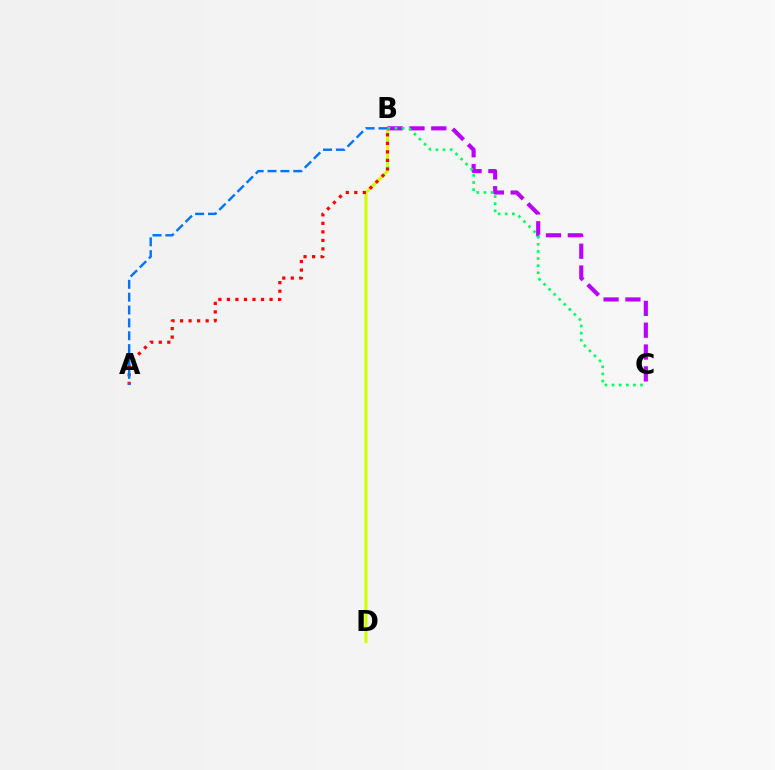{('B', 'D'): [{'color': '#d1ff00', 'line_style': 'solid', 'thickness': 2.23}], ('B', 'C'): [{'color': '#b900ff', 'line_style': 'dashed', 'thickness': 2.97}, {'color': '#00ff5c', 'line_style': 'dotted', 'thickness': 1.93}], ('A', 'B'): [{'color': '#ff0000', 'line_style': 'dotted', 'thickness': 2.32}, {'color': '#0074ff', 'line_style': 'dashed', 'thickness': 1.75}]}